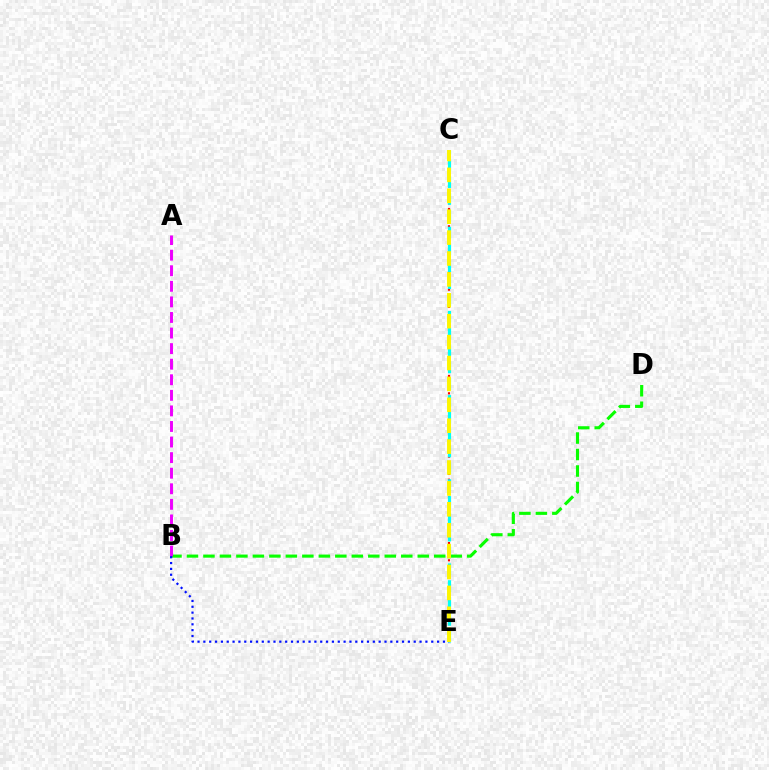{('C', 'E'): [{'color': '#ff0000', 'line_style': 'dotted', 'thickness': 1.56}, {'color': '#00fff6', 'line_style': 'dashed', 'thickness': 2.29}, {'color': '#fcf500', 'line_style': 'dashed', 'thickness': 2.84}], ('B', 'D'): [{'color': '#08ff00', 'line_style': 'dashed', 'thickness': 2.24}], ('A', 'B'): [{'color': '#ee00ff', 'line_style': 'dashed', 'thickness': 2.12}], ('B', 'E'): [{'color': '#0010ff', 'line_style': 'dotted', 'thickness': 1.59}]}